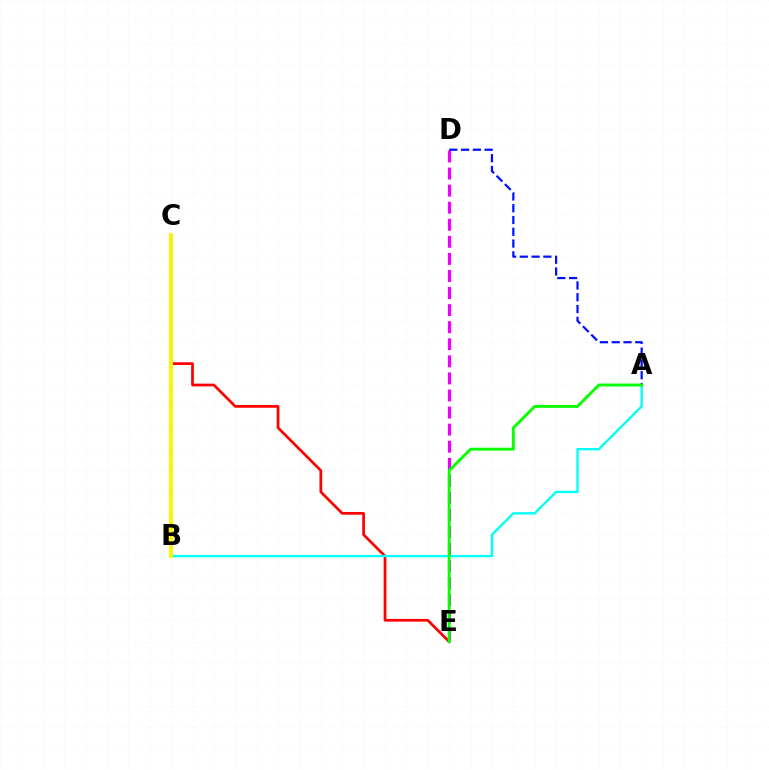{('D', 'E'): [{'color': '#ee00ff', 'line_style': 'dashed', 'thickness': 2.32}], ('C', 'E'): [{'color': '#ff0000', 'line_style': 'solid', 'thickness': 1.96}], ('A', 'B'): [{'color': '#00fff6', 'line_style': 'solid', 'thickness': 1.69}], ('B', 'C'): [{'color': '#fcf500', 'line_style': 'solid', 'thickness': 2.76}], ('A', 'D'): [{'color': '#0010ff', 'line_style': 'dashed', 'thickness': 1.6}], ('A', 'E'): [{'color': '#08ff00', 'line_style': 'solid', 'thickness': 2.08}]}